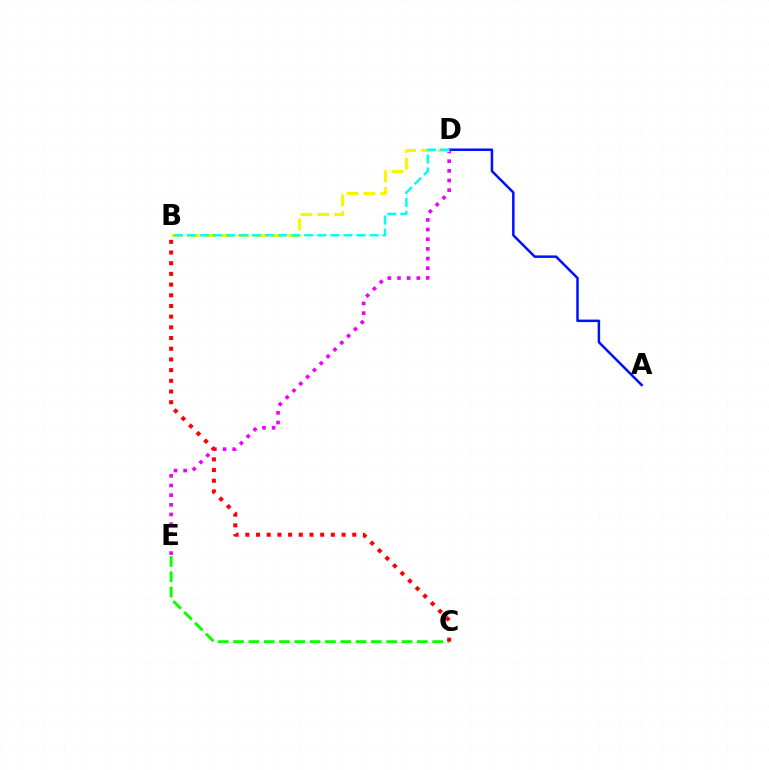{('D', 'E'): [{'color': '#ee00ff', 'line_style': 'dotted', 'thickness': 2.62}], ('A', 'D'): [{'color': '#0010ff', 'line_style': 'solid', 'thickness': 1.79}], ('C', 'E'): [{'color': '#08ff00', 'line_style': 'dashed', 'thickness': 2.08}], ('B', 'D'): [{'color': '#fcf500', 'line_style': 'dashed', 'thickness': 2.28}, {'color': '#00fff6', 'line_style': 'dashed', 'thickness': 1.77}], ('B', 'C'): [{'color': '#ff0000', 'line_style': 'dotted', 'thickness': 2.91}]}